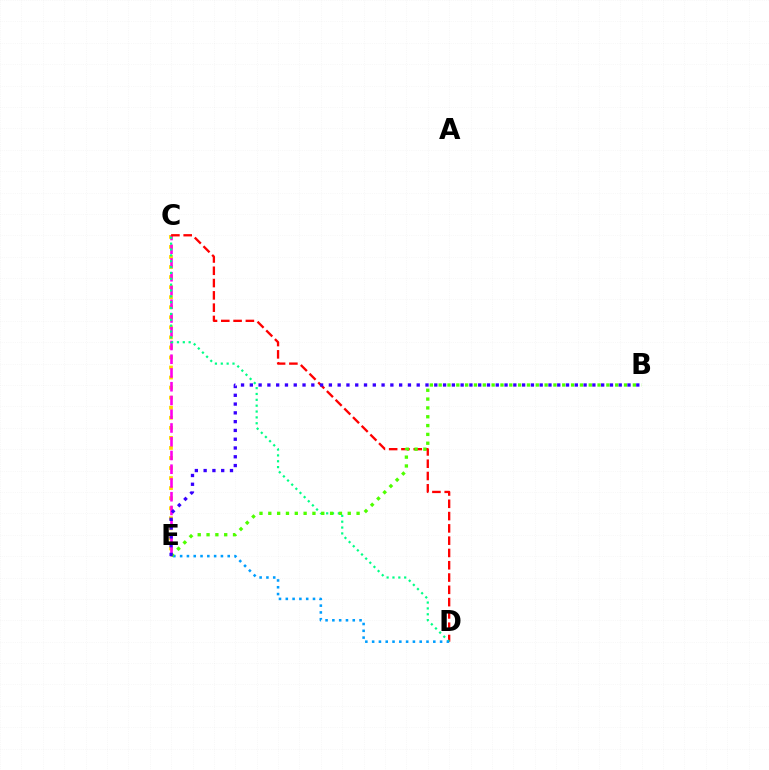{('C', 'E'): [{'color': '#ffd500', 'line_style': 'dotted', 'thickness': 2.73}, {'color': '#ff00ed', 'line_style': 'dashed', 'thickness': 1.87}], ('C', 'D'): [{'color': '#ff0000', 'line_style': 'dashed', 'thickness': 1.67}, {'color': '#00ff86', 'line_style': 'dotted', 'thickness': 1.59}], ('D', 'E'): [{'color': '#009eff', 'line_style': 'dotted', 'thickness': 1.85}], ('B', 'E'): [{'color': '#4fff00', 'line_style': 'dotted', 'thickness': 2.4}, {'color': '#3700ff', 'line_style': 'dotted', 'thickness': 2.39}]}